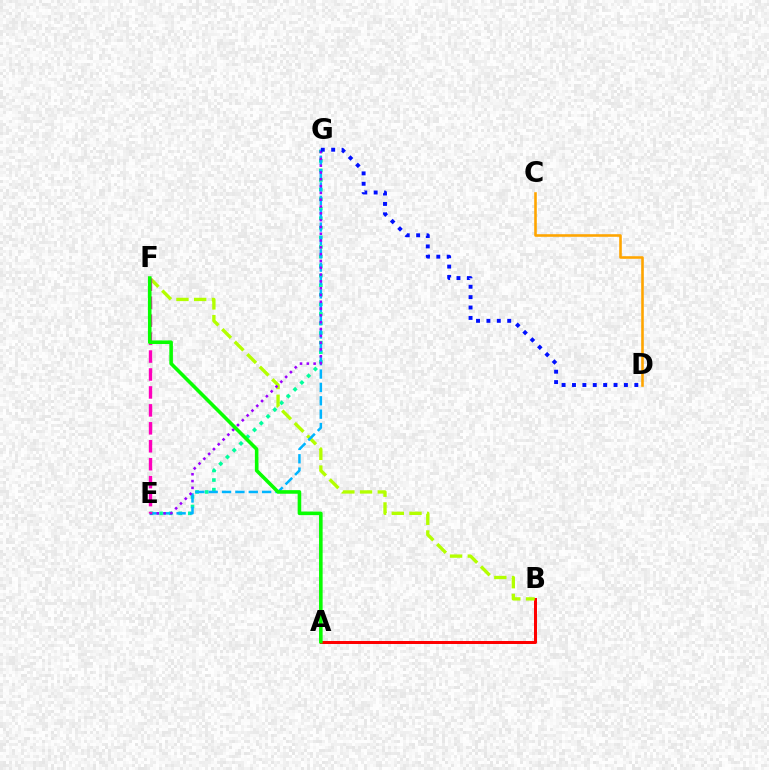{('E', 'G'): [{'color': '#00ff9d', 'line_style': 'dotted', 'thickness': 2.6}, {'color': '#00b5ff', 'line_style': 'dashed', 'thickness': 1.82}, {'color': '#9b00ff', 'line_style': 'dotted', 'thickness': 1.85}], ('A', 'B'): [{'color': '#ff0000', 'line_style': 'solid', 'thickness': 2.17}], ('B', 'F'): [{'color': '#b3ff00', 'line_style': 'dashed', 'thickness': 2.4}], ('C', 'D'): [{'color': '#ffa500', 'line_style': 'solid', 'thickness': 1.87}], ('E', 'F'): [{'color': '#ff00bd', 'line_style': 'dashed', 'thickness': 2.44}], ('D', 'G'): [{'color': '#0010ff', 'line_style': 'dotted', 'thickness': 2.82}], ('A', 'F'): [{'color': '#08ff00', 'line_style': 'solid', 'thickness': 2.58}]}